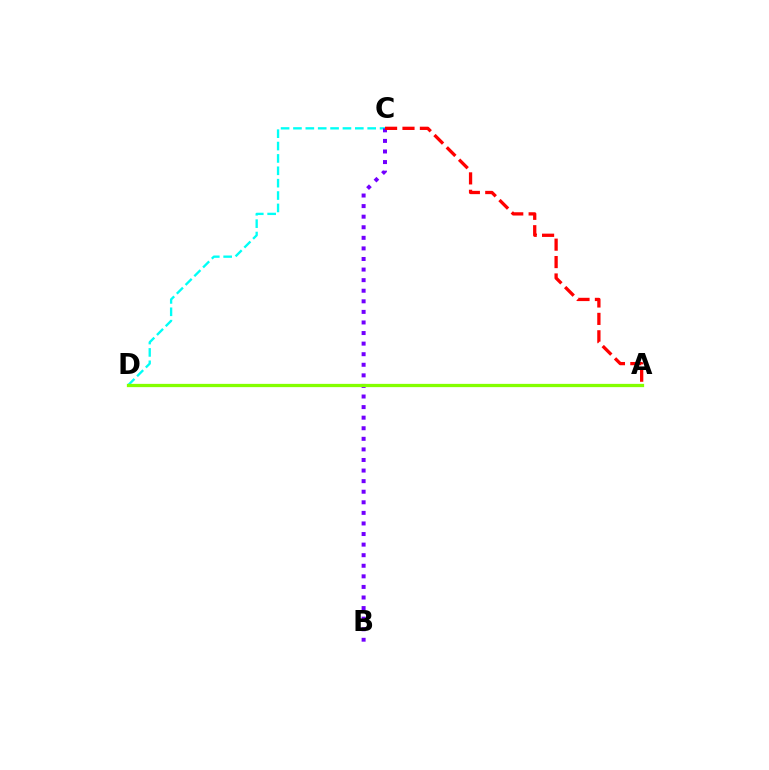{('C', 'D'): [{'color': '#00fff6', 'line_style': 'dashed', 'thickness': 1.68}], ('B', 'C'): [{'color': '#7200ff', 'line_style': 'dotted', 'thickness': 2.87}], ('A', 'C'): [{'color': '#ff0000', 'line_style': 'dashed', 'thickness': 2.37}], ('A', 'D'): [{'color': '#84ff00', 'line_style': 'solid', 'thickness': 2.35}]}